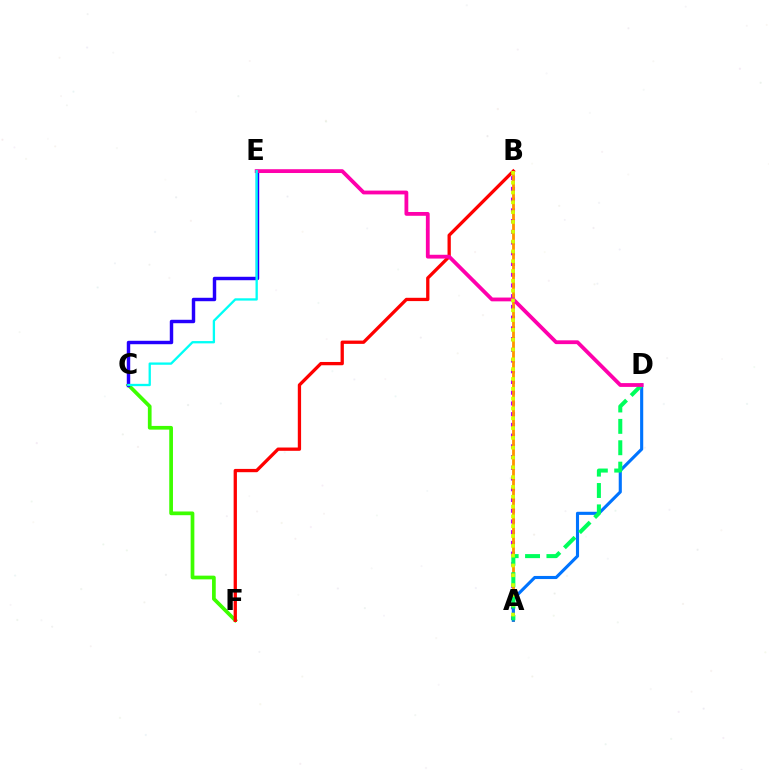{('C', 'F'): [{'color': '#3dff00', 'line_style': 'solid', 'thickness': 2.67}], ('A', 'B'): [{'color': '#b900ff', 'line_style': 'dotted', 'thickness': 2.91}, {'color': '#ff9400', 'line_style': 'solid', 'thickness': 2.02}, {'color': '#d1ff00', 'line_style': 'dotted', 'thickness': 2.67}], ('C', 'E'): [{'color': '#2500ff', 'line_style': 'solid', 'thickness': 2.47}, {'color': '#00fff6', 'line_style': 'solid', 'thickness': 1.66}], ('A', 'D'): [{'color': '#0074ff', 'line_style': 'solid', 'thickness': 2.24}, {'color': '#00ff5c', 'line_style': 'dashed', 'thickness': 2.9}], ('B', 'F'): [{'color': '#ff0000', 'line_style': 'solid', 'thickness': 2.37}], ('D', 'E'): [{'color': '#ff00ac', 'line_style': 'solid', 'thickness': 2.74}]}